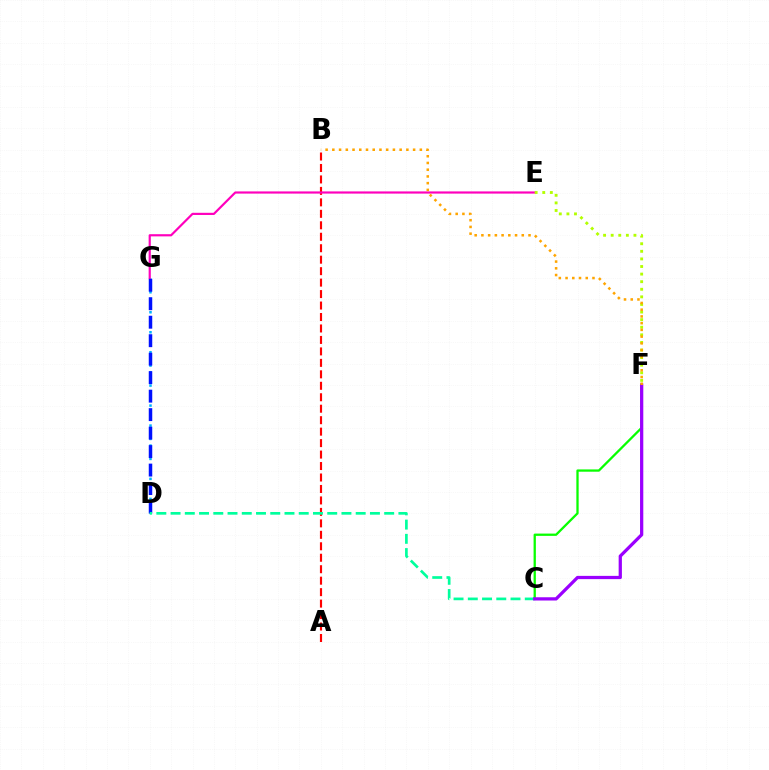{('A', 'B'): [{'color': '#ff0000', 'line_style': 'dashed', 'thickness': 1.56}], ('C', 'F'): [{'color': '#08ff00', 'line_style': 'solid', 'thickness': 1.65}, {'color': '#9b00ff', 'line_style': 'solid', 'thickness': 2.34}], ('D', 'G'): [{'color': '#00b5ff', 'line_style': 'dotted', 'thickness': 1.81}, {'color': '#0010ff', 'line_style': 'dashed', 'thickness': 2.51}], ('E', 'G'): [{'color': '#ff00bd', 'line_style': 'solid', 'thickness': 1.57}], ('E', 'F'): [{'color': '#b3ff00', 'line_style': 'dotted', 'thickness': 2.06}], ('C', 'D'): [{'color': '#00ff9d', 'line_style': 'dashed', 'thickness': 1.93}], ('B', 'F'): [{'color': '#ffa500', 'line_style': 'dotted', 'thickness': 1.83}]}